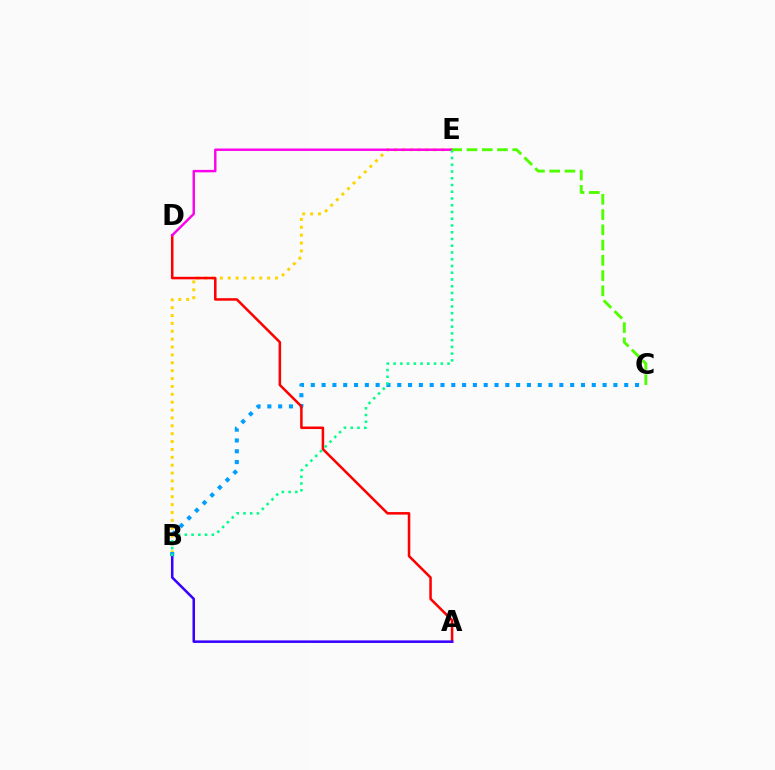{('B', 'E'): [{'color': '#ffd500', 'line_style': 'dotted', 'thickness': 2.14}, {'color': '#00ff86', 'line_style': 'dotted', 'thickness': 1.83}], ('B', 'C'): [{'color': '#009eff', 'line_style': 'dotted', 'thickness': 2.94}], ('A', 'D'): [{'color': '#ff0000', 'line_style': 'solid', 'thickness': 1.82}], ('A', 'B'): [{'color': '#3700ff', 'line_style': 'solid', 'thickness': 1.82}], ('D', 'E'): [{'color': '#ff00ed', 'line_style': 'solid', 'thickness': 1.75}], ('C', 'E'): [{'color': '#4fff00', 'line_style': 'dashed', 'thickness': 2.07}]}